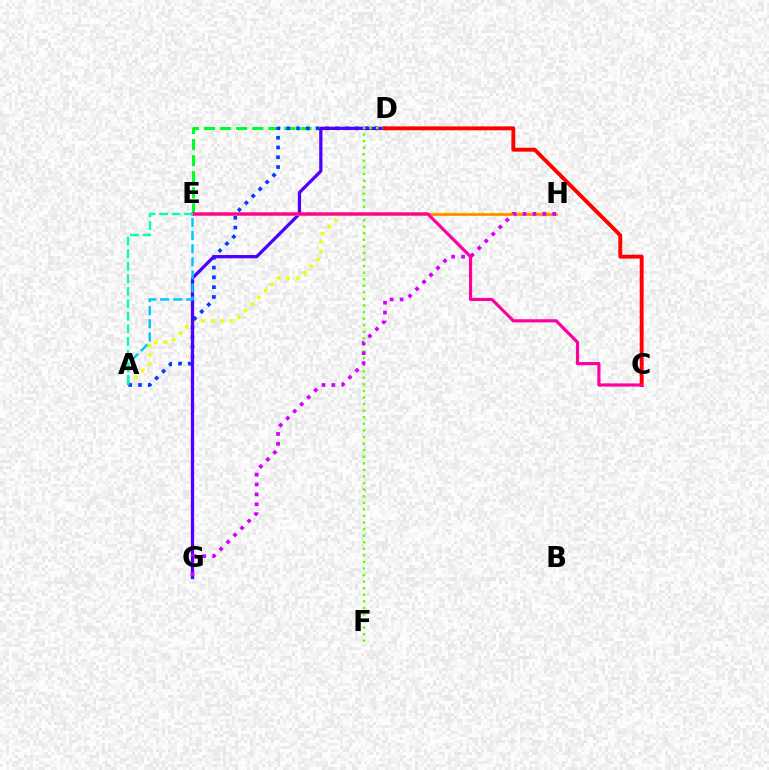{('D', 'E'): [{'color': '#00ff27', 'line_style': 'dashed', 'thickness': 2.18}], ('A', 'H'): [{'color': '#eeff00', 'line_style': 'dotted', 'thickness': 2.54}], ('A', 'D'): [{'color': '#003fff', 'line_style': 'dotted', 'thickness': 2.66}], ('D', 'G'): [{'color': '#4f00ff', 'line_style': 'solid', 'thickness': 2.36}], ('A', 'E'): [{'color': '#00c7ff', 'line_style': 'dashed', 'thickness': 1.78}, {'color': '#00ffaf', 'line_style': 'dashed', 'thickness': 1.7}], ('E', 'H'): [{'color': '#ff8800', 'line_style': 'solid', 'thickness': 1.91}], ('D', 'F'): [{'color': '#66ff00', 'line_style': 'dotted', 'thickness': 1.79}], ('G', 'H'): [{'color': '#d600ff', 'line_style': 'dotted', 'thickness': 2.69}], ('C', 'D'): [{'color': '#ff0000', 'line_style': 'solid', 'thickness': 2.8}], ('C', 'E'): [{'color': '#ff00a0', 'line_style': 'solid', 'thickness': 2.28}]}